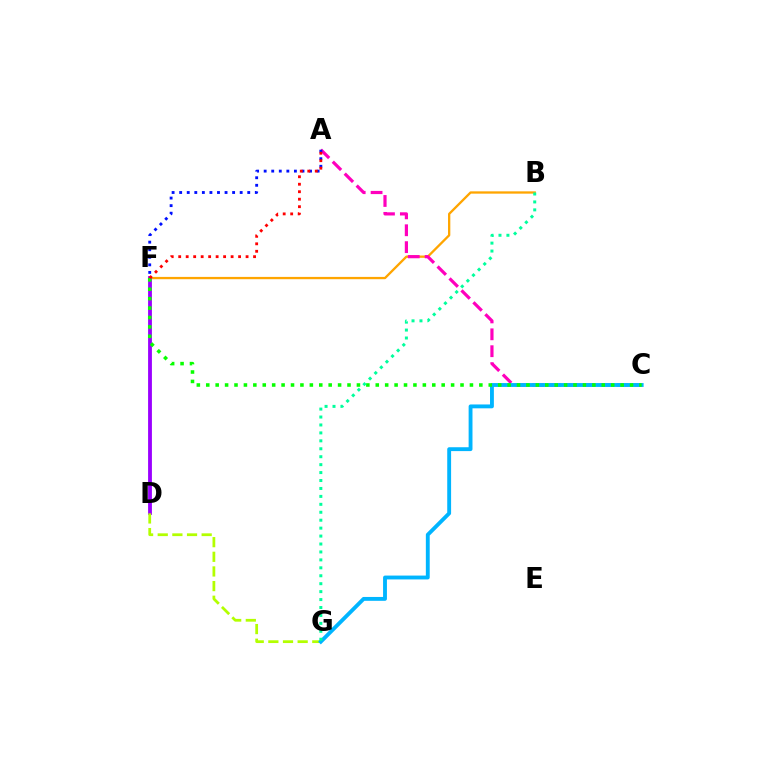{('B', 'F'): [{'color': '#ffa500', 'line_style': 'solid', 'thickness': 1.66}], ('A', 'C'): [{'color': '#ff00bd', 'line_style': 'dashed', 'thickness': 2.29}], ('D', 'F'): [{'color': '#9b00ff', 'line_style': 'solid', 'thickness': 2.75}], ('D', 'G'): [{'color': '#b3ff00', 'line_style': 'dashed', 'thickness': 1.99}], ('A', 'F'): [{'color': '#0010ff', 'line_style': 'dotted', 'thickness': 2.05}, {'color': '#ff0000', 'line_style': 'dotted', 'thickness': 2.03}], ('C', 'G'): [{'color': '#00b5ff', 'line_style': 'solid', 'thickness': 2.78}], ('C', 'F'): [{'color': '#08ff00', 'line_style': 'dotted', 'thickness': 2.56}], ('B', 'G'): [{'color': '#00ff9d', 'line_style': 'dotted', 'thickness': 2.16}]}